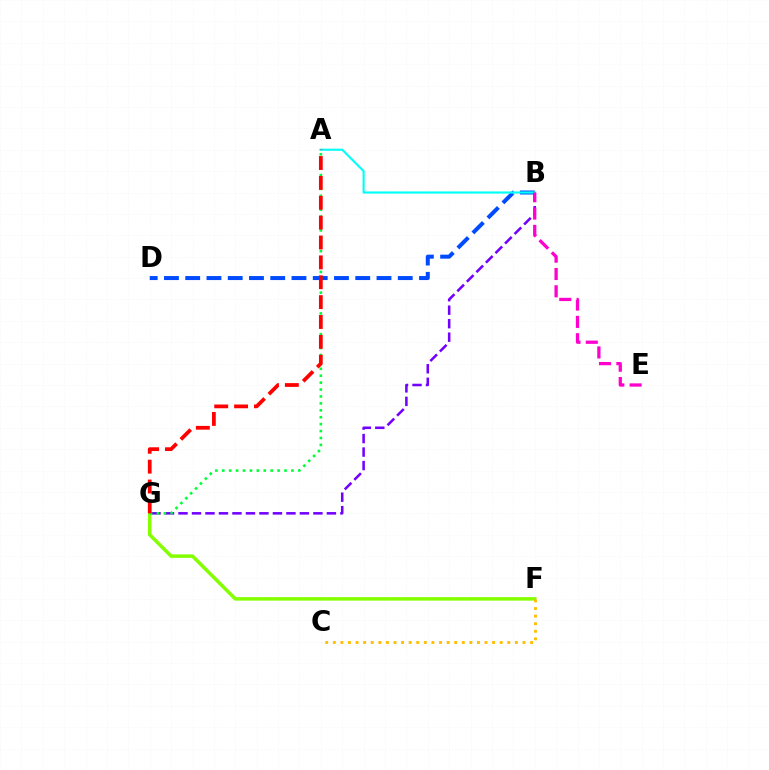{('B', 'D'): [{'color': '#004bff', 'line_style': 'dashed', 'thickness': 2.89}], ('B', 'G'): [{'color': '#7200ff', 'line_style': 'dashed', 'thickness': 1.83}], ('F', 'G'): [{'color': '#84ff00', 'line_style': 'solid', 'thickness': 2.52}], ('A', 'B'): [{'color': '#00fff6', 'line_style': 'solid', 'thickness': 1.53}], ('C', 'F'): [{'color': '#ffbd00', 'line_style': 'dotted', 'thickness': 2.06}], ('A', 'G'): [{'color': '#00ff39', 'line_style': 'dotted', 'thickness': 1.88}, {'color': '#ff0000', 'line_style': 'dashed', 'thickness': 2.7}], ('B', 'E'): [{'color': '#ff00cf', 'line_style': 'dashed', 'thickness': 2.35}]}